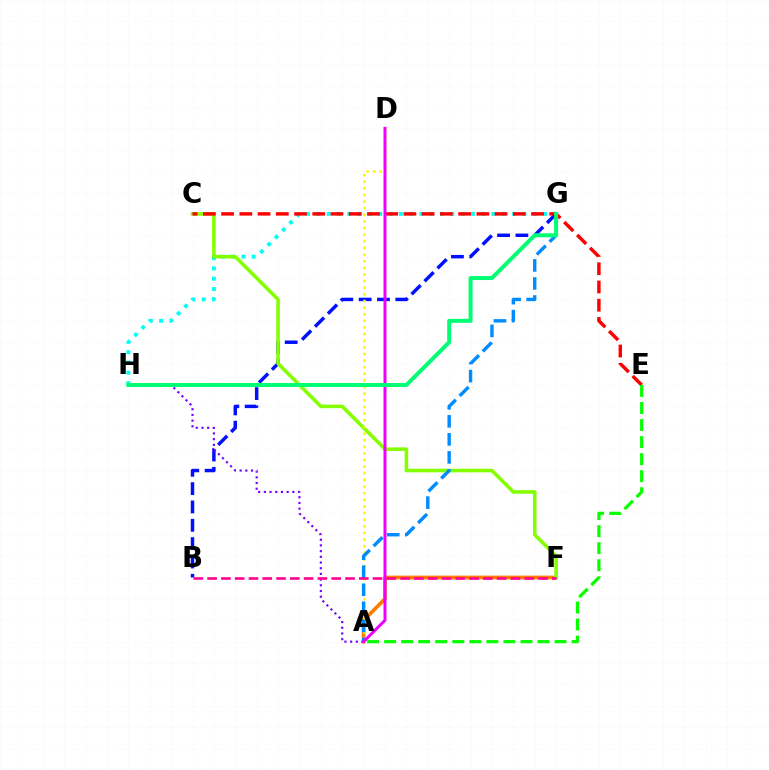{('G', 'H'): [{'color': '#00fff6', 'line_style': 'dotted', 'thickness': 2.8}, {'color': '#00ff74', 'line_style': 'solid', 'thickness': 2.87}], ('B', 'G'): [{'color': '#0010ff', 'line_style': 'dashed', 'thickness': 2.49}], ('A', 'F'): [{'color': '#ff7c00', 'line_style': 'solid', 'thickness': 2.67}], ('A', 'H'): [{'color': '#7200ff', 'line_style': 'dotted', 'thickness': 1.55}], ('C', 'F'): [{'color': '#84ff00', 'line_style': 'solid', 'thickness': 2.57}], ('A', 'D'): [{'color': '#fcf500', 'line_style': 'dotted', 'thickness': 1.8}, {'color': '#ee00ff', 'line_style': 'solid', 'thickness': 2.15}], ('C', 'E'): [{'color': '#ff0000', 'line_style': 'dashed', 'thickness': 2.48}], ('A', 'G'): [{'color': '#008cff', 'line_style': 'dashed', 'thickness': 2.45}], ('A', 'E'): [{'color': '#08ff00', 'line_style': 'dashed', 'thickness': 2.32}], ('B', 'F'): [{'color': '#ff0094', 'line_style': 'dashed', 'thickness': 1.87}]}